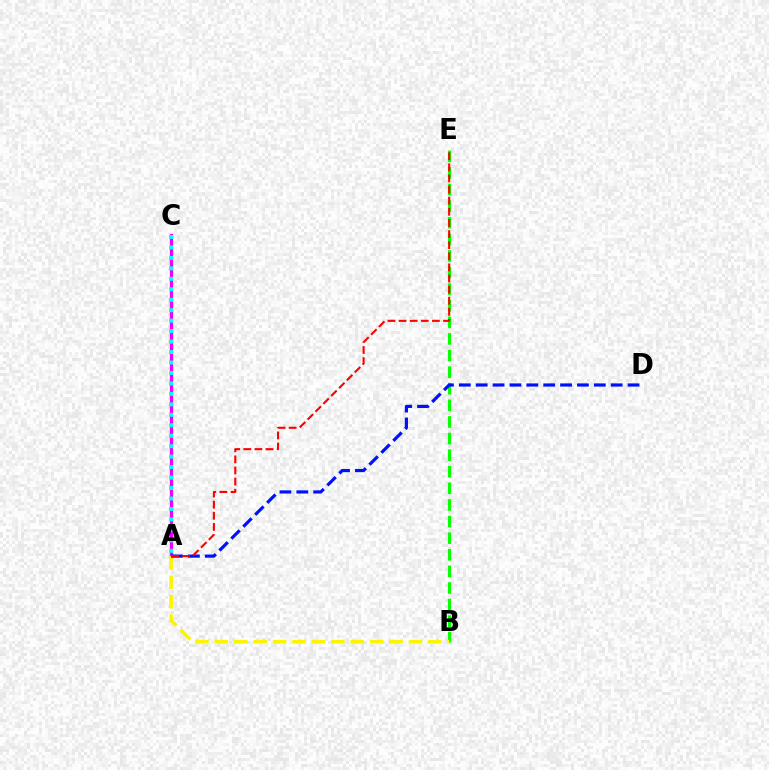{('B', 'E'): [{'color': '#08ff00', 'line_style': 'dashed', 'thickness': 2.26}], ('A', 'C'): [{'color': '#ee00ff', 'line_style': 'solid', 'thickness': 2.35}, {'color': '#00fff6', 'line_style': 'dotted', 'thickness': 2.84}], ('A', 'B'): [{'color': '#fcf500', 'line_style': 'dashed', 'thickness': 2.64}], ('A', 'D'): [{'color': '#0010ff', 'line_style': 'dashed', 'thickness': 2.29}], ('A', 'E'): [{'color': '#ff0000', 'line_style': 'dashed', 'thickness': 1.51}]}